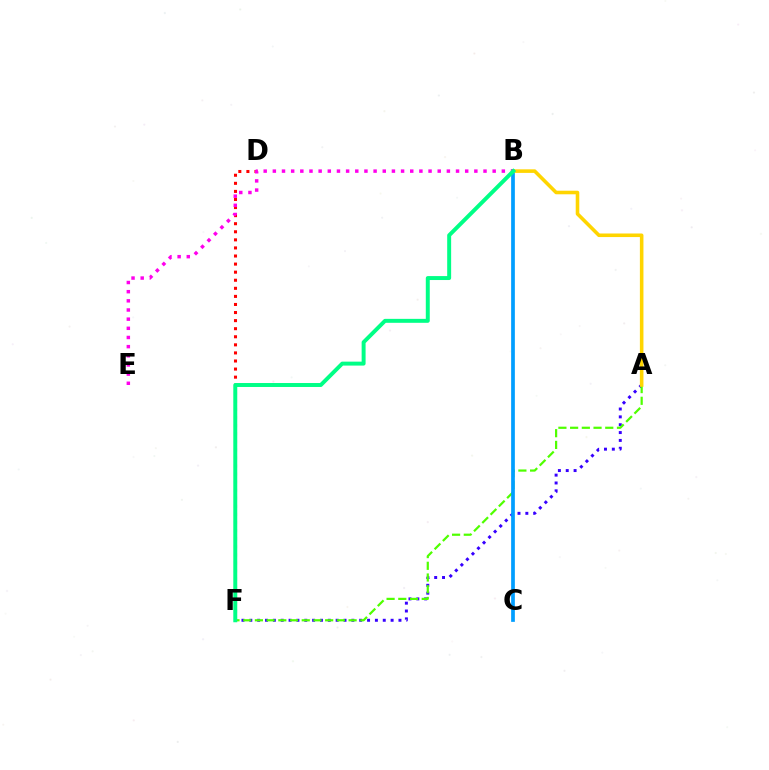{('A', 'F'): [{'color': '#3700ff', 'line_style': 'dotted', 'thickness': 2.13}, {'color': '#4fff00', 'line_style': 'dashed', 'thickness': 1.59}], ('B', 'C'): [{'color': '#009eff', 'line_style': 'solid', 'thickness': 2.67}], ('A', 'B'): [{'color': '#ffd500', 'line_style': 'solid', 'thickness': 2.57}], ('D', 'F'): [{'color': '#ff0000', 'line_style': 'dotted', 'thickness': 2.19}], ('B', 'E'): [{'color': '#ff00ed', 'line_style': 'dotted', 'thickness': 2.49}], ('B', 'F'): [{'color': '#00ff86', 'line_style': 'solid', 'thickness': 2.85}]}